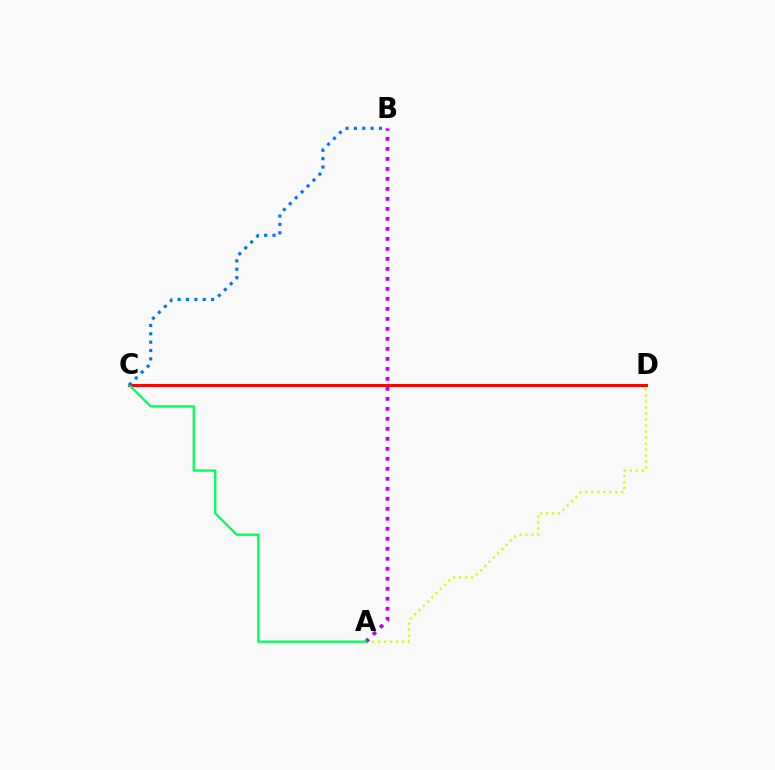{('A', 'D'): [{'color': '#d1ff00', 'line_style': 'dotted', 'thickness': 1.63}], ('C', 'D'): [{'color': '#ff0000', 'line_style': 'solid', 'thickness': 2.13}], ('A', 'B'): [{'color': '#b900ff', 'line_style': 'dotted', 'thickness': 2.72}], ('A', 'C'): [{'color': '#00ff5c', 'line_style': 'solid', 'thickness': 1.67}], ('B', 'C'): [{'color': '#0074ff', 'line_style': 'dotted', 'thickness': 2.27}]}